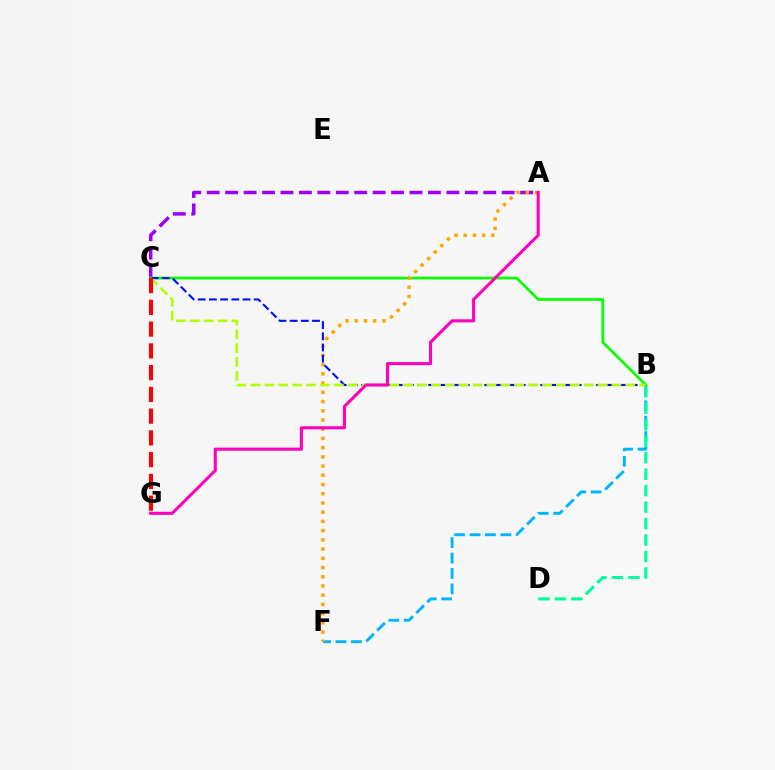{('B', 'F'): [{'color': '#00b5ff', 'line_style': 'dashed', 'thickness': 2.09}], ('A', 'C'): [{'color': '#9b00ff', 'line_style': 'dashed', 'thickness': 2.5}], ('B', 'C'): [{'color': '#08ff00', 'line_style': 'solid', 'thickness': 1.96}, {'color': '#0010ff', 'line_style': 'dashed', 'thickness': 1.52}, {'color': '#b3ff00', 'line_style': 'dashed', 'thickness': 1.89}], ('A', 'F'): [{'color': '#ffa500', 'line_style': 'dotted', 'thickness': 2.51}], ('A', 'G'): [{'color': '#ff00bd', 'line_style': 'solid', 'thickness': 2.22}], ('C', 'G'): [{'color': '#ff0000', 'line_style': 'dashed', 'thickness': 2.96}], ('B', 'D'): [{'color': '#00ff9d', 'line_style': 'dashed', 'thickness': 2.24}]}